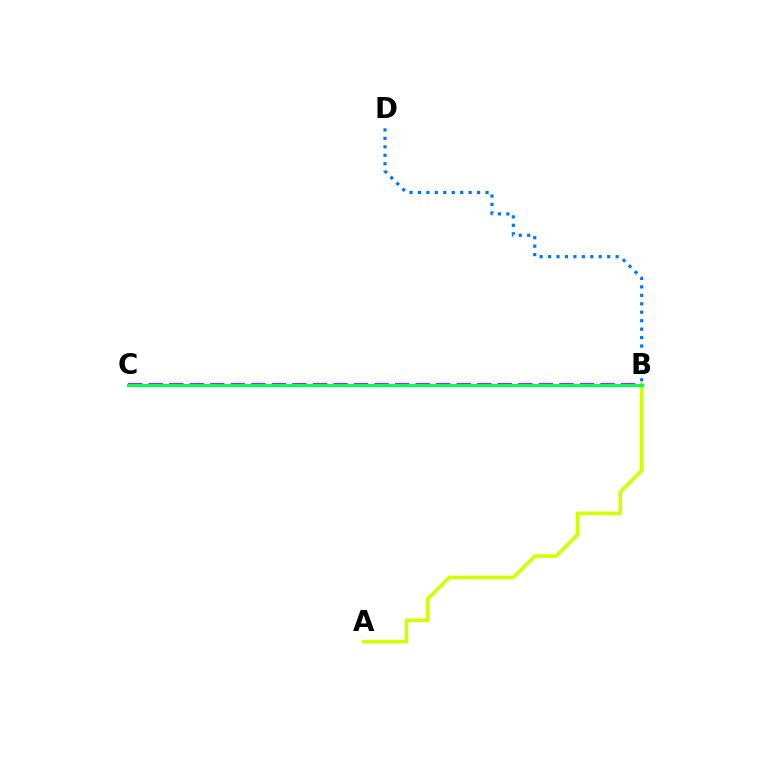{('B', 'D'): [{'color': '#0074ff', 'line_style': 'dotted', 'thickness': 2.3}], ('B', 'C'): [{'color': '#ff0000', 'line_style': 'dashed', 'thickness': 2.24}, {'color': '#b900ff', 'line_style': 'dashed', 'thickness': 2.79}, {'color': '#00ff5c', 'line_style': 'solid', 'thickness': 2.24}], ('A', 'B'): [{'color': '#d1ff00', 'line_style': 'solid', 'thickness': 2.62}]}